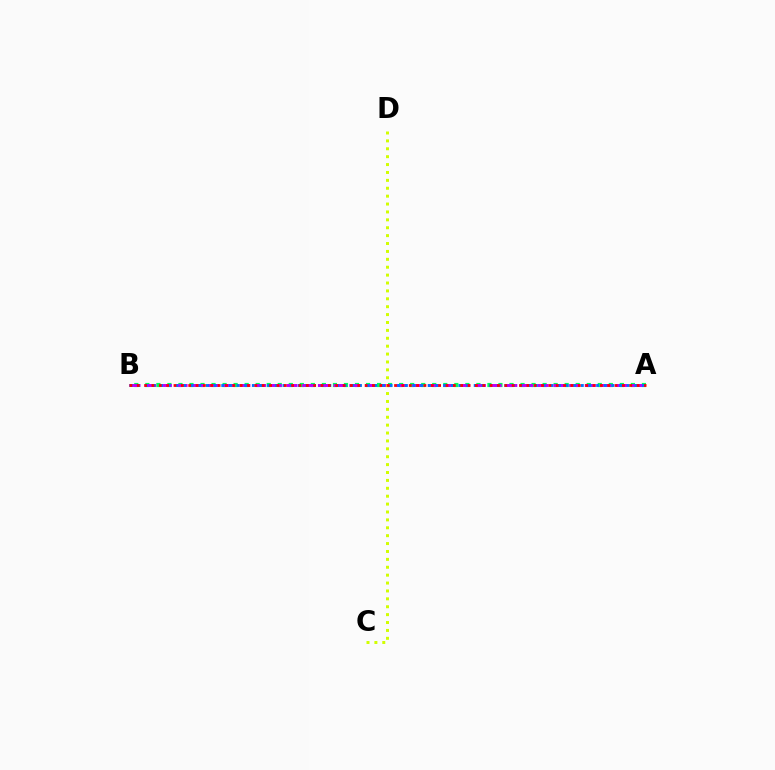{('A', 'B'): [{'color': '#00ff5c', 'line_style': 'dotted', 'thickness': 3.0}, {'color': '#b900ff', 'line_style': 'dashed', 'thickness': 2.13}, {'color': '#0074ff', 'line_style': 'dotted', 'thickness': 2.08}, {'color': '#ff0000', 'line_style': 'dotted', 'thickness': 2.0}], ('C', 'D'): [{'color': '#d1ff00', 'line_style': 'dotted', 'thickness': 2.15}]}